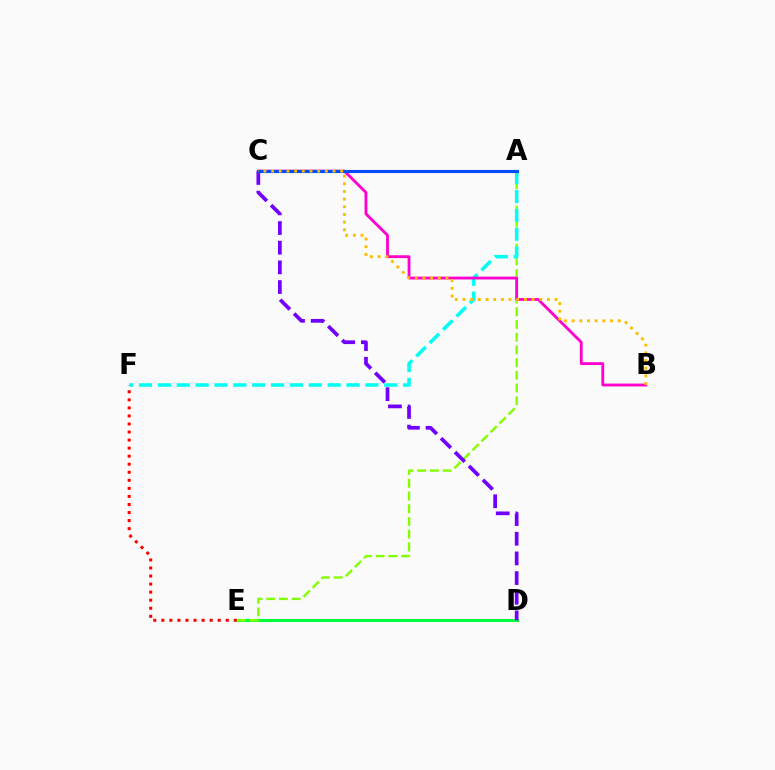{('D', 'E'): [{'color': '#00ff39', 'line_style': 'solid', 'thickness': 2.19}], ('E', 'F'): [{'color': '#ff0000', 'line_style': 'dotted', 'thickness': 2.19}], ('A', 'E'): [{'color': '#84ff00', 'line_style': 'dashed', 'thickness': 1.73}], ('C', 'D'): [{'color': '#7200ff', 'line_style': 'dashed', 'thickness': 2.67}], ('A', 'F'): [{'color': '#00fff6', 'line_style': 'dashed', 'thickness': 2.56}], ('B', 'C'): [{'color': '#ff00cf', 'line_style': 'solid', 'thickness': 2.04}, {'color': '#ffbd00', 'line_style': 'dotted', 'thickness': 2.09}], ('A', 'C'): [{'color': '#004bff', 'line_style': 'solid', 'thickness': 2.25}]}